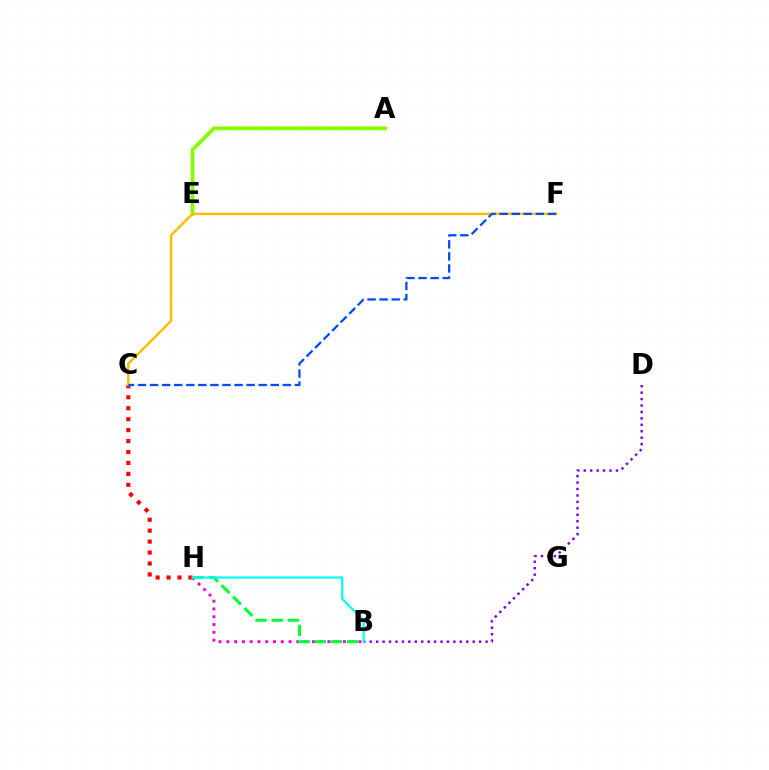{('B', 'H'): [{'color': '#ff00cf', 'line_style': 'dotted', 'thickness': 2.11}, {'color': '#00ff39', 'line_style': 'dashed', 'thickness': 2.19}, {'color': '#00fff6', 'line_style': 'solid', 'thickness': 1.57}], ('B', 'D'): [{'color': '#7200ff', 'line_style': 'dotted', 'thickness': 1.75}], ('C', 'H'): [{'color': '#ff0000', 'line_style': 'dotted', 'thickness': 2.97}], ('A', 'E'): [{'color': '#84ff00', 'line_style': 'solid', 'thickness': 2.72}], ('C', 'F'): [{'color': '#ffbd00', 'line_style': 'solid', 'thickness': 1.77}, {'color': '#004bff', 'line_style': 'dashed', 'thickness': 1.64}]}